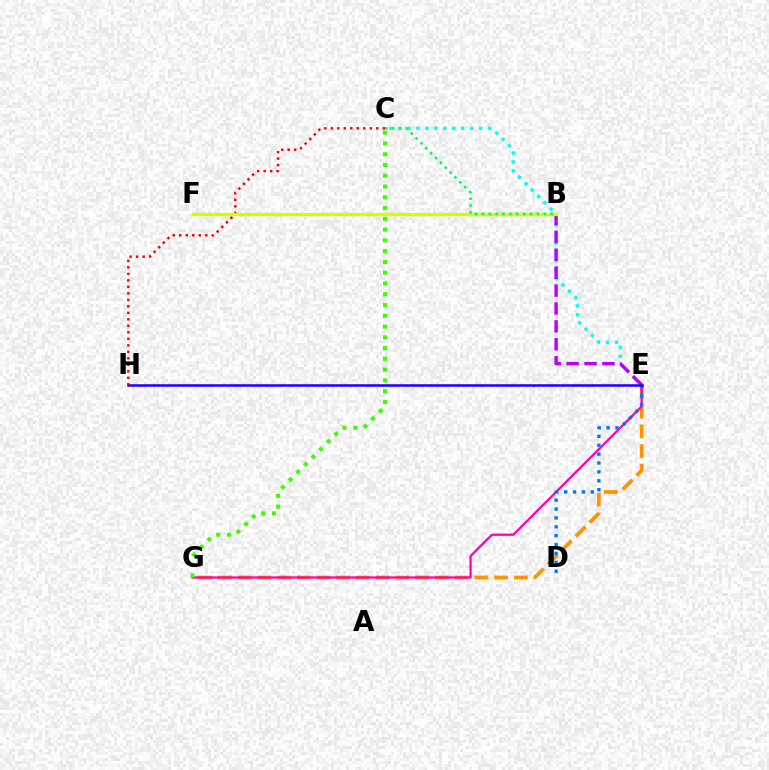{('E', 'G'): [{'color': '#ff9400', 'line_style': 'dashed', 'thickness': 2.68}, {'color': '#ff00ac', 'line_style': 'solid', 'thickness': 1.62}], ('D', 'E'): [{'color': '#0074ff', 'line_style': 'dotted', 'thickness': 2.41}], ('C', 'E'): [{'color': '#00fff6', 'line_style': 'dotted', 'thickness': 2.44}], ('C', 'G'): [{'color': '#3dff00', 'line_style': 'dotted', 'thickness': 2.93}], ('B', 'E'): [{'color': '#b900ff', 'line_style': 'dashed', 'thickness': 2.43}], ('E', 'H'): [{'color': '#2500ff', 'line_style': 'solid', 'thickness': 1.84}], ('C', 'H'): [{'color': '#ff0000', 'line_style': 'dotted', 'thickness': 1.77}], ('B', 'F'): [{'color': '#d1ff00', 'line_style': 'solid', 'thickness': 2.41}], ('B', 'C'): [{'color': '#00ff5c', 'line_style': 'dotted', 'thickness': 1.87}]}